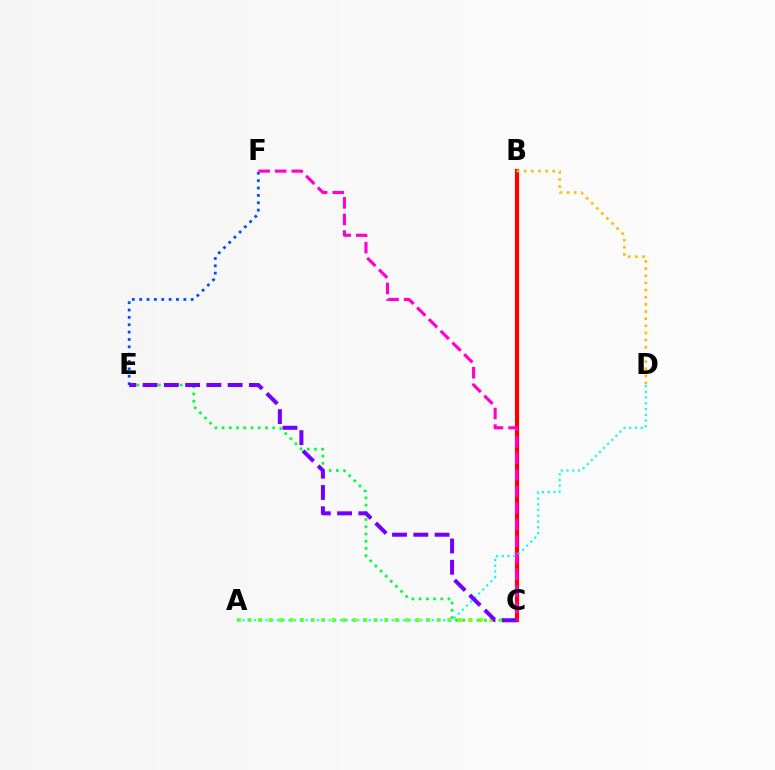{('B', 'C'): [{'color': '#ff0000', 'line_style': 'solid', 'thickness': 2.98}], ('C', 'E'): [{'color': '#00ff39', 'line_style': 'dotted', 'thickness': 1.96}, {'color': '#7200ff', 'line_style': 'dashed', 'thickness': 2.89}], ('A', 'C'): [{'color': '#84ff00', 'line_style': 'dotted', 'thickness': 2.86}], ('E', 'F'): [{'color': '#004bff', 'line_style': 'dotted', 'thickness': 2.0}], ('C', 'F'): [{'color': '#ff00cf', 'line_style': 'dashed', 'thickness': 2.25}], ('A', 'D'): [{'color': '#00fff6', 'line_style': 'dotted', 'thickness': 1.56}], ('B', 'D'): [{'color': '#ffbd00', 'line_style': 'dotted', 'thickness': 1.94}]}